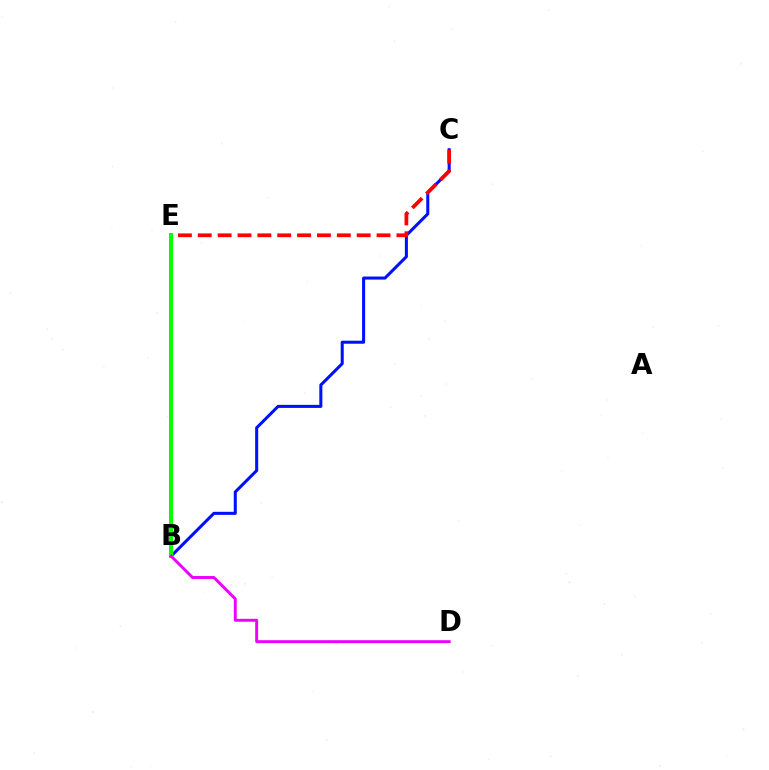{('B', 'C'): [{'color': '#0010ff', 'line_style': 'solid', 'thickness': 2.19}], ('B', 'E'): [{'color': '#fcf500', 'line_style': 'solid', 'thickness': 2.45}, {'color': '#00fff6', 'line_style': 'solid', 'thickness': 2.74}, {'color': '#08ff00', 'line_style': 'solid', 'thickness': 2.89}], ('C', 'E'): [{'color': '#ff0000', 'line_style': 'dashed', 'thickness': 2.7}], ('B', 'D'): [{'color': '#ee00ff', 'line_style': 'solid', 'thickness': 2.12}]}